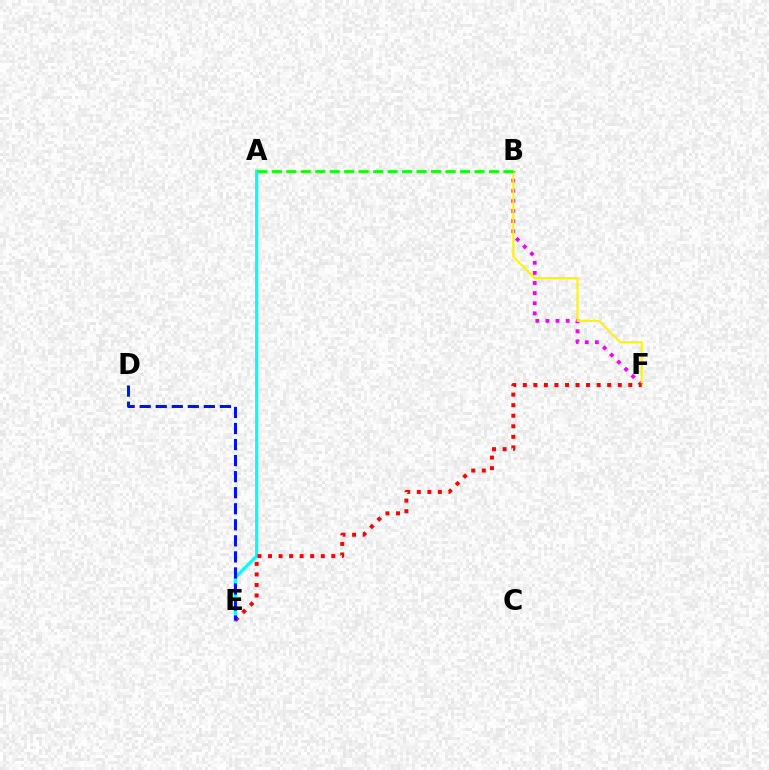{('A', 'E'): [{'color': '#00fff6', 'line_style': 'solid', 'thickness': 2.3}], ('B', 'F'): [{'color': '#ee00ff', 'line_style': 'dotted', 'thickness': 2.75}, {'color': '#fcf500', 'line_style': 'solid', 'thickness': 1.52}], ('E', 'F'): [{'color': '#ff0000', 'line_style': 'dotted', 'thickness': 2.87}], ('A', 'B'): [{'color': '#08ff00', 'line_style': 'dashed', 'thickness': 1.97}], ('D', 'E'): [{'color': '#0010ff', 'line_style': 'dashed', 'thickness': 2.18}]}